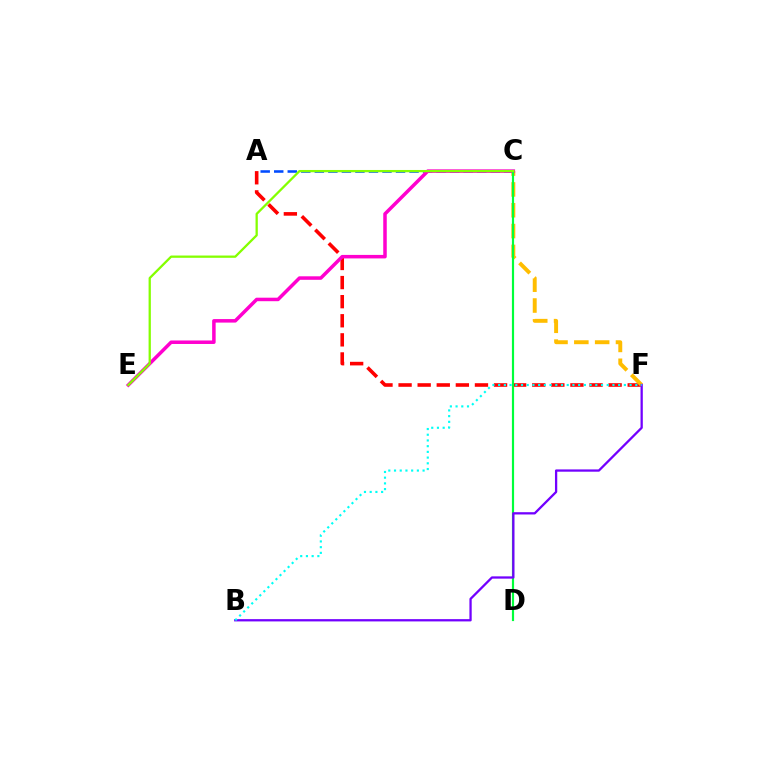{('A', 'F'): [{'color': '#ff0000', 'line_style': 'dashed', 'thickness': 2.59}], ('C', 'F'): [{'color': '#ffbd00', 'line_style': 'dashed', 'thickness': 2.83}], ('A', 'C'): [{'color': '#004bff', 'line_style': 'dashed', 'thickness': 1.84}], ('C', 'E'): [{'color': '#ff00cf', 'line_style': 'solid', 'thickness': 2.53}, {'color': '#84ff00', 'line_style': 'solid', 'thickness': 1.64}], ('C', 'D'): [{'color': '#00ff39', 'line_style': 'solid', 'thickness': 1.57}], ('B', 'F'): [{'color': '#7200ff', 'line_style': 'solid', 'thickness': 1.64}, {'color': '#00fff6', 'line_style': 'dotted', 'thickness': 1.55}]}